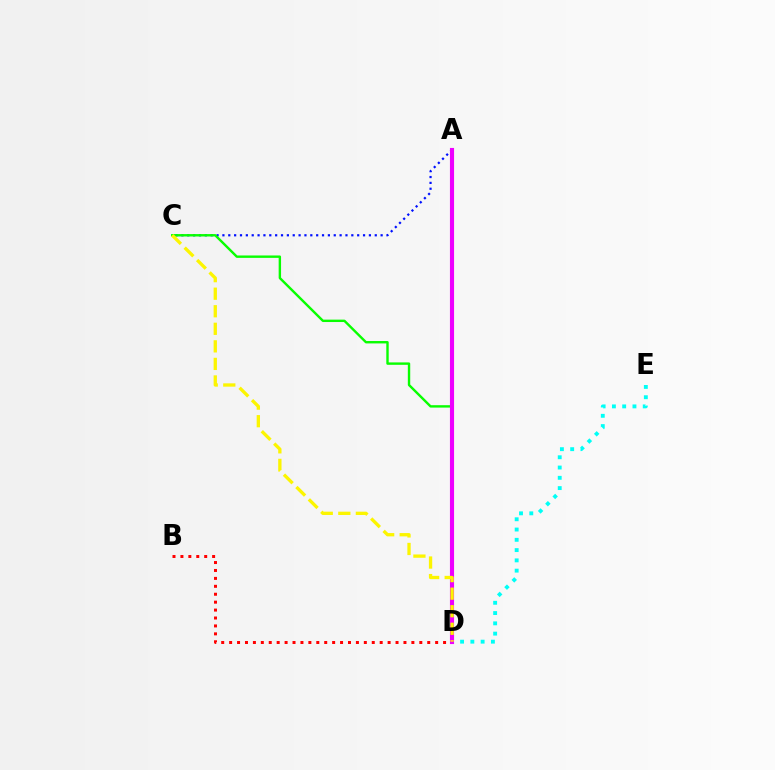{('A', 'C'): [{'color': '#0010ff', 'line_style': 'dotted', 'thickness': 1.59}], ('C', 'D'): [{'color': '#08ff00', 'line_style': 'solid', 'thickness': 1.73}, {'color': '#fcf500', 'line_style': 'dashed', 'thickness': 2.38}], ('B', 'D'): [{'color': '#ff0000', 'line_style': 'dotted', 'thickness': 2.15}], ('D', 'E'): [{'color': '#00fff6', 'line_style': 'dotted', 'thickness': 2.79}], ('A', 'D'): [{'color': '#ee00ff', 'line_style': 'solid', 'thickness': 2.96}]}